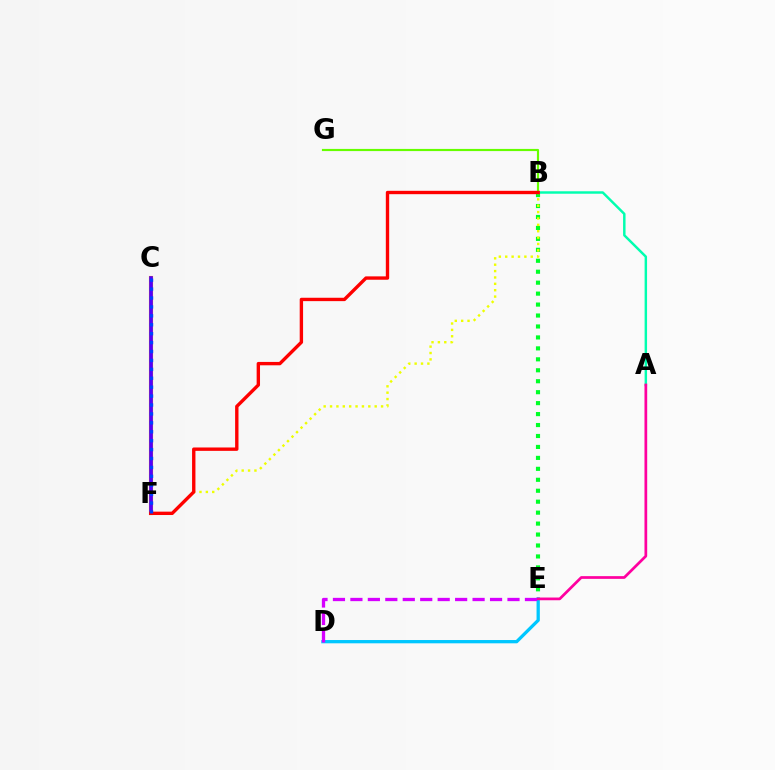{('B', 'G'): [{'color': '#66ff00', 'line_style': 'solid', 'thickness': 1.56}], ('D', 'E'): [{'color': '#00c7ff', 'line_style': 'solid', 'thickness': 2.36}, {'color': '#d600ff', 'line_style': 'dashed', 'thickness': 2.37}], ('B', 'E'): [{'color': '#00ff27', 'line_style': 'dotted', 'thickness': 2.98}], ('A', 'B'): [{'color': '#00ffaf', 'line_style': 'solid', 'thickness': 1.77}], ('A', 'E'): [{'color': '#ff00a0', 'line_style': 'solid', 'thickness': 1.96}], ('C', 'F'): [{'color': '#ff8800', 'line_style': 'solid', 'thickness': 2.96}, {'color': '#4f00ff', 'line_style': 'solid', 'thickness': 2.6}, {'color': '#003fff', 'line_style': 'dotted', 'thickness': 2.42}], ('B', 'F'): [{'color': '#eeff00', 'line_style': 'dotted', 'thickness': 1.73}, {'color': '#ff0000', 'line_style': 'solid', 'thickness': 2.43}]}